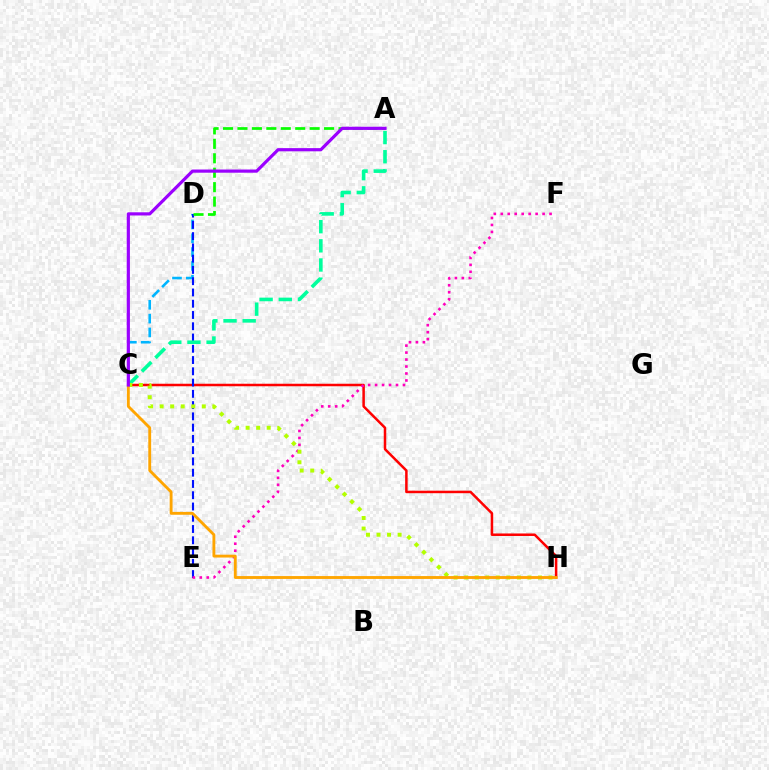{('C', 'D'): [{'color': '#00b5ff', 'line_style': 'dashed', 'thickness': 1.88}], ('C', 'H'): [{'color': '#ff0000', 'line_style': 'solid', 'thickness': 1.8}, {'color': '#b3ff00', 'line_style': 'dotted', 'thickness': 2.86}, {'color': '#ffa500', 'line_style': 'solid', 'thickness': 2.06}], ('D', 'E'): [{'color': '#0010ff', 'line_style': 'dashed', 'thickness': 1.53}], ('A', 'C'): [{'color': '#00ff9d', 'line_style': 'dashed', 'thickness': 2.6}, {'color': '#9b00ff', 'line_style': 'solid', 'thickness': 2.29}], ('A', 'D'): [{'color': '#08ff00', 'line_style': 'dashed', 'thickness': 1.96}], ('E', 'F'): [{'color': '#ff00bd', 'line_style': 'dotted', 'thickness': 1.89}]}